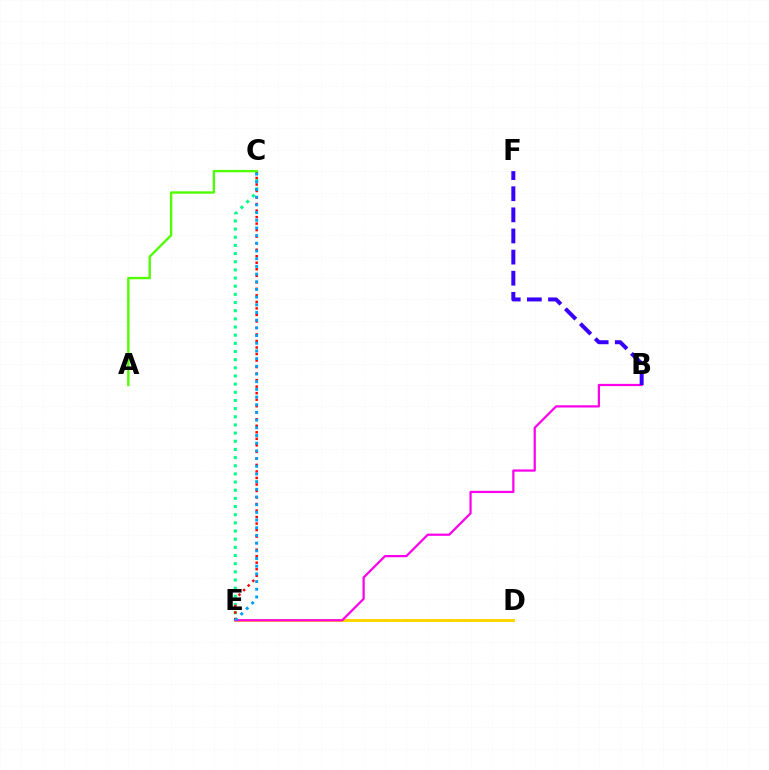{('D', 'E'): [{'color': '#ffd500', 'line_style': 'solid', 'thickness': 2.14}], ('C', 'E'): [{'color': '#00ff86', 'line_style': 'dotted', 'thickness': 2.22}, {'color': '#ff0000', 'line_style': 'dotted', 'thickness': 1.77}, {'color': '#009eff', 'line_style': 'dotted', 'thickness': 2.09}], ('A', 'C'): [{'color': '#4fff00', 'line_style': 'solid', 'thickness': 1.71}], ('B', 'E'): [{'color': '#ff00ed', 'line_style': 'solid', 'thickness': 1.61}], ('B', 'F'): [{'color': '#3700ff', 'line_style': 'dashed', 'thickness': 2.87}]}